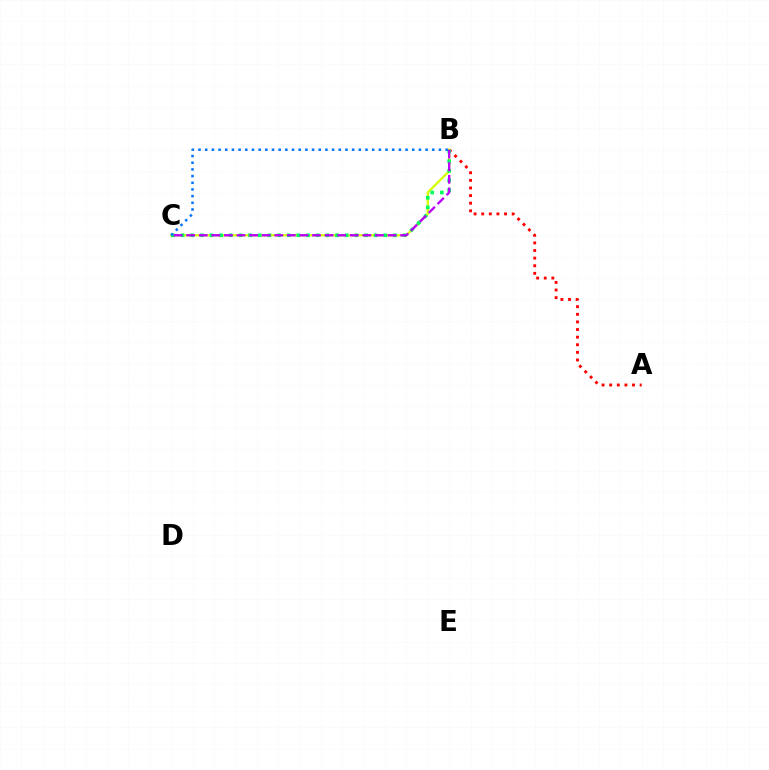{('A', 'B'): [{'color': '#ff0000', 'line_style': 'dotted', 'thickness': 2.07}], ('B', 'C'): [{'color': '#d1ff00', 'line_style': 'solid', 'thickness': 1.62}, {'color': '#00ff5c', 'line_style': 'dotted', 'thickness': 2.62}, {'color': '#0074ff', 'line_style': 'dotted', 'thickness': 1.81}, {'color': '#b900ff', 'line_style': 'dashed', 'thickness': 1.71}]}